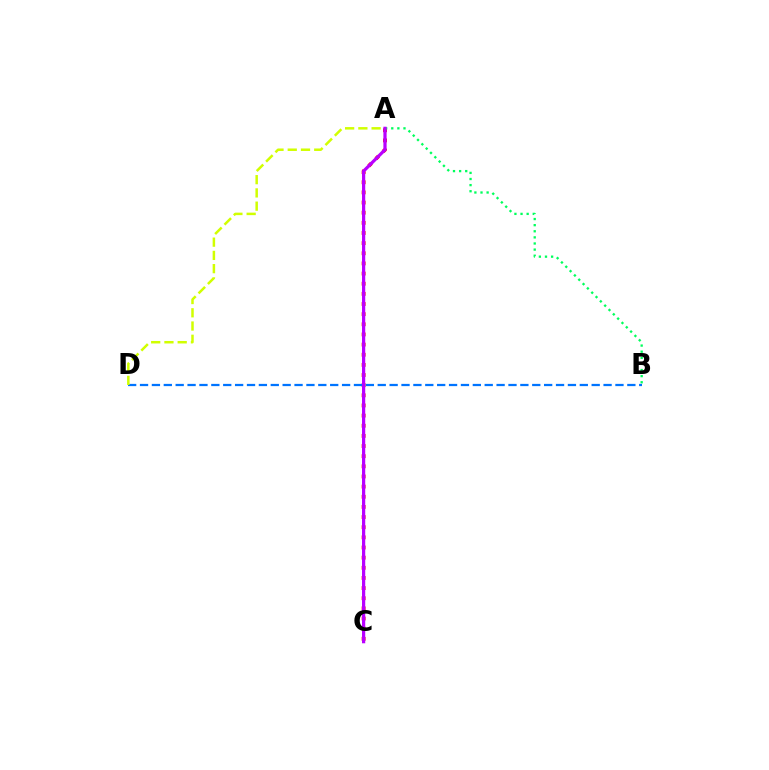{('A', 'C'): [{'color': '#ff0000', 'line_style': 'dotted', 'thickness': 2.76}, {'color': '#b900ff', 'line_style': 'solid', 'thickness': 2.32}], ('A', 'B'): [{'color': '#00ff5c', 'line_style': 'dotted', 'thickness': 1.66}], ('B', 'D'): [{'color': '#0074ff', 'line_style': 'dashed', 'thickness': 1.61}], ('A', 'D'): [{'color': '#d1ff00', 'line_style': 'dashed', 'thickness': 1.8}]}